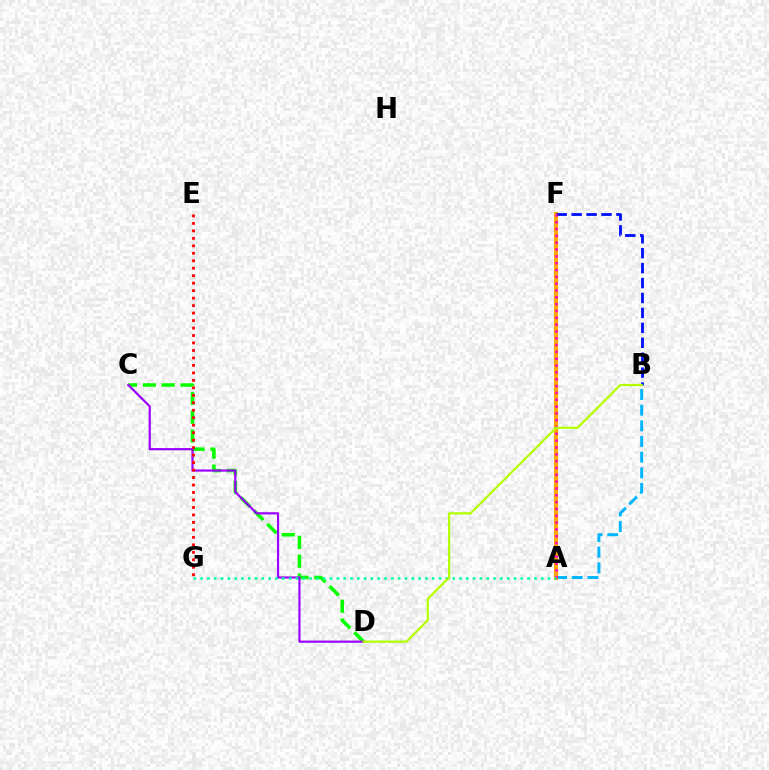{('A', 'B'): [{'color': '#00b5ff', 'line_style': 'dashed', 'thickness': 2.13}], ('A', 'F'): [{'color': '#ffa500', 'line_style': 'solid', 'thickness': 2.95}, {'color': '#ff00bd', 'line_style': 'dotted', 'thickness': 1.85}], ('C', 'D'): [{'color': '#08ff00', 'line_style': 'dashed', 'thickness': 2.56}, {'color': '#9b00ff', 'line_style': 'solid', 'thickness': 1.57}], ('B', 'F'): [{'color': '#0010ff', 'line_style': 'dashed', 'thickness': 2.03}], ('E', 'G'): [{'color': '#ff0000', 'line_style': 'dotted', 'thickness': 2.03}], ('A', 'G'): [{'color': '#00ff9d', 'line_style': 'dotted', 'thickness': 1.85}], ('B', 'D'): [{'color': '#b3ff00', 'line_style': 'solid', 'thickness': 1.6}]}